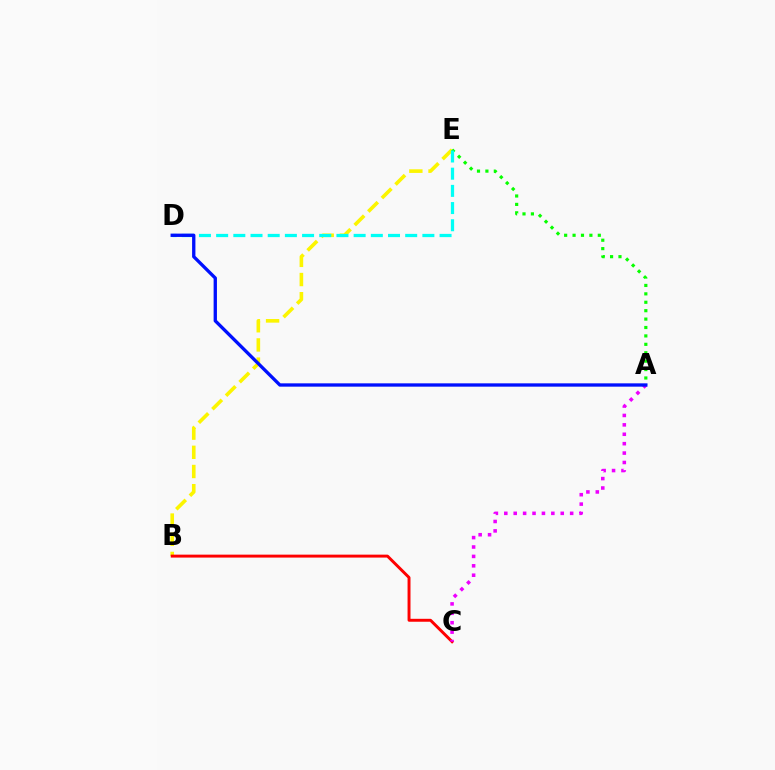{('B', 'E'): [{'color': '#fcf500', 'line_style': 'dashed', 'thickness': 2.61}], ('A', 'E'): [{'color': '#08ff00', 'line_style': 'dotted', 'thickness': 2.29}], ('B', 'C'): [{'color': '#ff0000', 'line_style': 'solid', 'thickness': 2.12}], ('D', 'E'): [{'color': '#00fff6', 'line_style': 'dashed', 'thickness': 2.33}], ('A', 'C'): [{'color': '#ee00ff', 'line_style': 'dotted', 'thickness': 2.56}], ('A', 'D'): [{'color': '#0010ff', 'line_style': 'solid', 'thickness': 2.39}]}